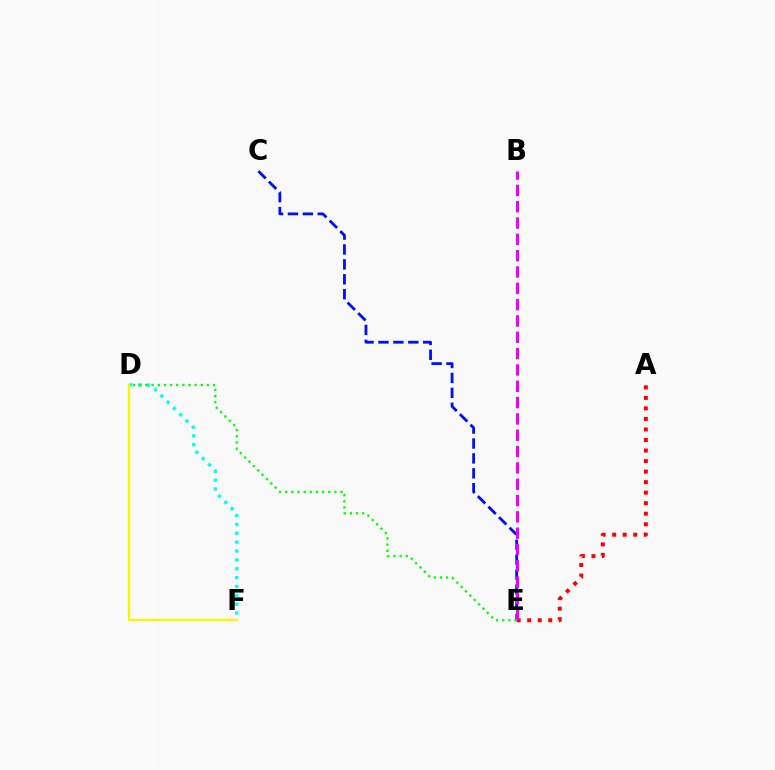{('A', 'E'): [{'color': '#ff0000', 'line_style': 'dotted', 'thickness': 2.86}], ('C', 'E'): [{'color': '#0010ff', 'line_style': 'dashed', 'thickness': 2.02}], ('D', 'F'): [{'color': '#00fff6', 'line_style': 'dotted', 'thickness': 2.41}, {'color': '#fcf500', 'line_style': 'solid', 'thickness': 1.66}], ('B', 'E'): [{'color': '#ee00ff', 'line_style': 'dashed', 'thickness': 2.22}], ('D', 'E'): [{'color': '#08ff00', 'line_style': 'dotted', 'thickness': 1.67}]}